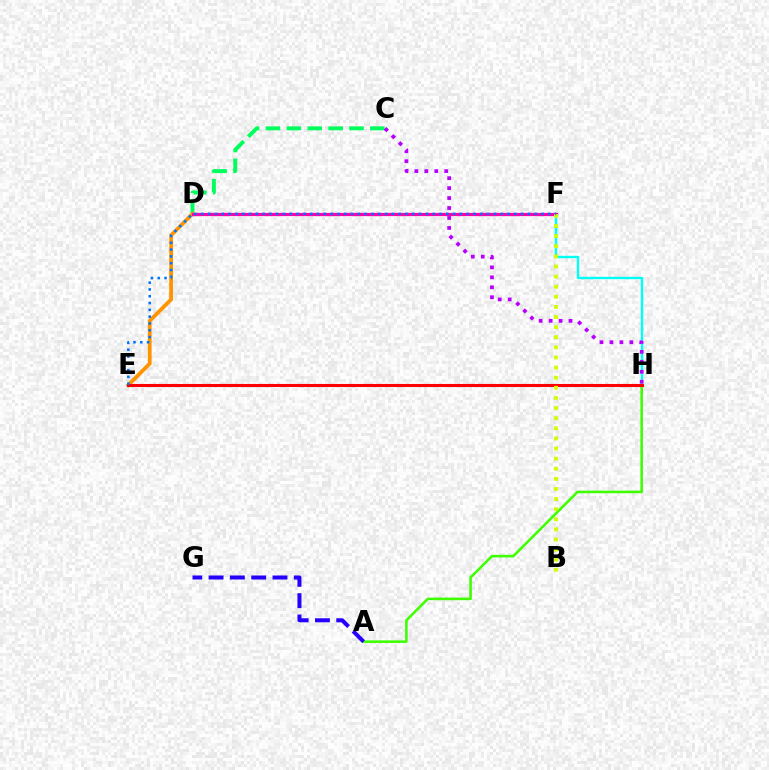{('F', 'H'): [{'color': '#00fff6', 'line_style': 'solid', 'thickness': 1.72}], ('C', 'D'): [{'color': '#00ff5c', 'line_style': 'dashed', 'thickness': 2.84}], ('D', 'E'): [{'color': '#ff9400', 'line_style': 'solid', 'thickness': 2.74}], ('A', 'H'): [{'color': '#3dff00', 'line_style': 'solid', 'thickness': 1.85}], ('D', 'F'): [{'color': '#ff00ac', 'line_style': 'solid', 'thickness': 2.32}], ('C', 'H'): [{'color': '#b900ff', 'line_style': 'dotted', 'thickness': 2.71}], ('E', 'H'): [{'color': '#ff0000', 'line_style': 'solid', 'thickness': 2.22}], ('B', 'F'): [{'color': '#d1ff00', 'line_style': 'dotted', 'thickness': 2.75}], ('E', 'F'): [{'color': '#0074ff', 'line_style': 'dotted', 'thickness': 1.85}], ('A', 'G'): [{'color': '#2500ff', 'line_style': 'dashed', 'thickness': 2.89}]}